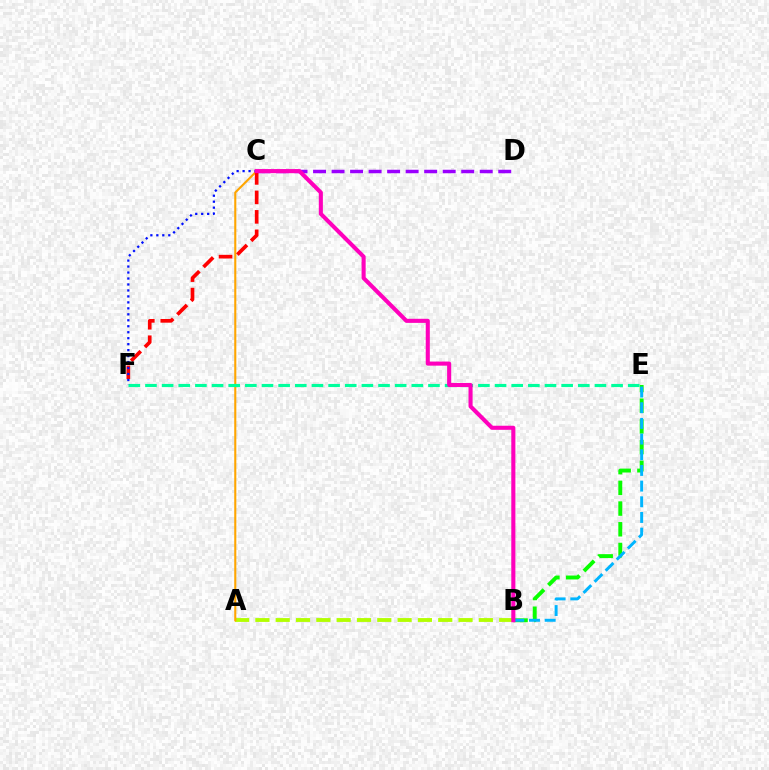{('B', 'E'): [{'color': '#08ff00', 'line_style': 'dashed', 'thickness': 2.81}, {'color': '#00b5ff', 'line_style': 'dashed', 'thickness': 2.13}], ('A', 'B'): [{'color': '#b3ff00', 'line_style': 'dashed', 'thickness': 2.76}], ('A', 'C'): [{'color': '#ffa500', 'line_style': 'solid', 'thickness': 1.51}], ('C', 'D'): [{'color': '#9b00ff', 'line_style': 'dashed', 'thickness': 2.52}], ('C', 'F'): [{'color': '#ff0000', 'line_style': 'dashed', 'thickness': 2.65}, {'color': '#0010ff', 'line_style': 'dotted', 'thickness': 1.62}], ('E', 'F'): [{'color': '#00ff9d', 'line_style': 'dashed', 'thickness': 2.26}], ('B', 'C'): [{'color': '#ff00bd', 'line_style': 'solid', 'thickness': 2.94}]}